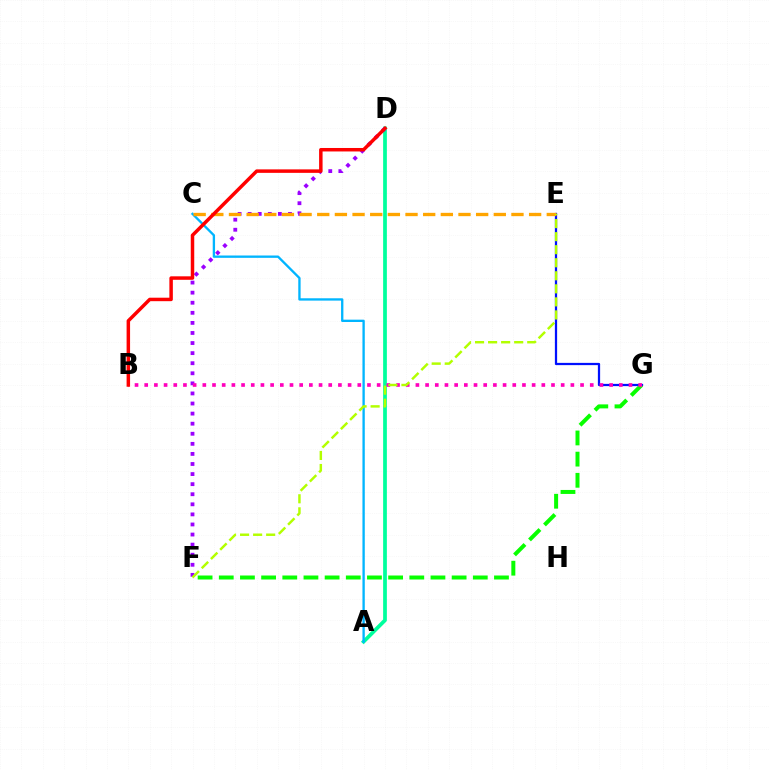{('A', 'D'): [{'color': '#00ff9d', 'line_style': 'solid', 'thickness': 2.69}], ('E', 'G'): [{'color': '#0010ff', 'line_style': 'solid', 'thickness': 1.62}], ('D', 'F'): [{'color': '#9b00ff', 'line_style': 'dotted', 'thickness': 2.74}], ('F', 'G'): [{'color': '#08ff00', 'line_style': 'dashed', 'thickness': 2.88}], ('A', 'C'): [{'color': '#00b5ff', 'line_style': 'solid', 'thickness': 1.68}], ('B', 'G'): [{'color': '#ff00bd', 'line_style': 'dotted', 'thickness': 2.63}], ('C', 'E'): [{'color': '#ffa500', 'line_style': 'dashed', 'thickness': 2.4}], ('E', 'F'): [{'color': '#b3ff00', 'line_style': 'dashed', 'thickness': 1.77}], ('B', 'D'): [{'color': '#ff0000', 'line_style': 'solid', 'thickness': 2.51}]}